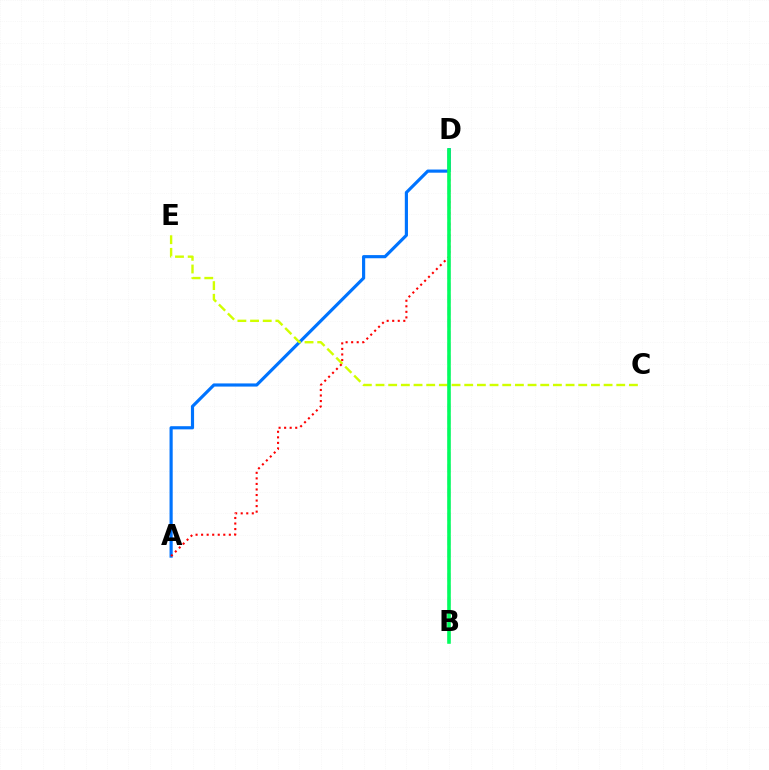{('B', 'D'): [{'color': '#b900ff', 'line_style': 'dashed', 'thickness': 1.64}, {'color': '#00ff5c', 'line_style': 'solid', 'thickness': 2.58}], ('A', 'D'): [{'color': '#0074ff', 'line_style': 'solid', 'thickness': 2.27}, {'color': '#ff0000', 'line_style': 'dotted', 'thickness': 1.51}], ('C', 'E'): [{'color': '#d1ff00', 'line_style': 'dashed', 'thickness': 1.72}]}